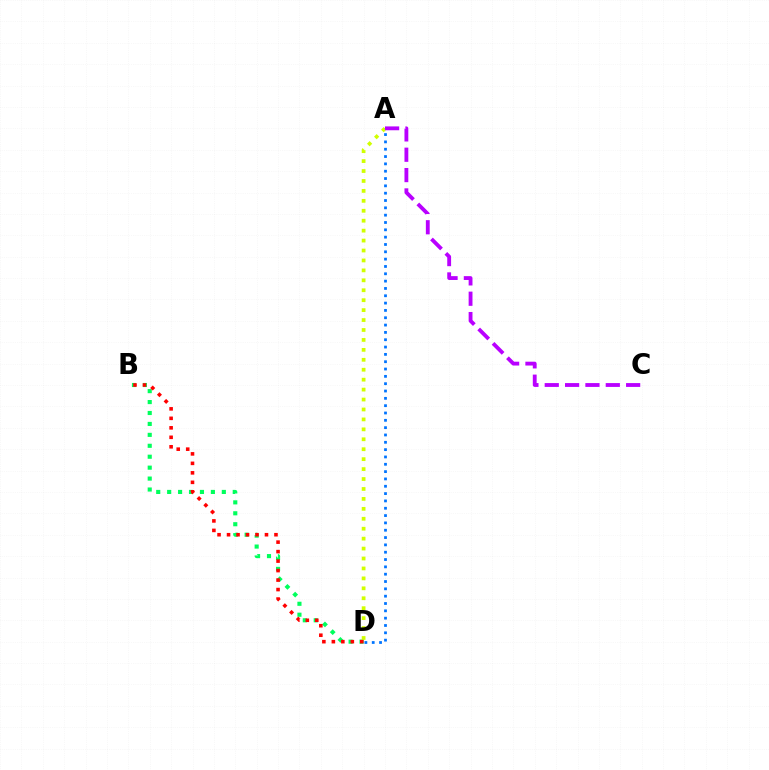{('B', 'D'): [{'color': '#00ff5c', 'line_style': 'dotted', 'thickness': 2.97}, {'color': '#ff0000', 'line_style': 'dotted', 'thickness': 2.58}], ('A', 'D'): [{'color': '#d1ff00', 'line_style': 'dotted', 'thickness': 2.7}, {'color': '#0074ff', 'line_style': 'dotted', 'thickness': 1.99}], ('A', 'C'): [{'color': '#b900ff', 'line_style': 'dashed', 'thickness': 2.76}]}